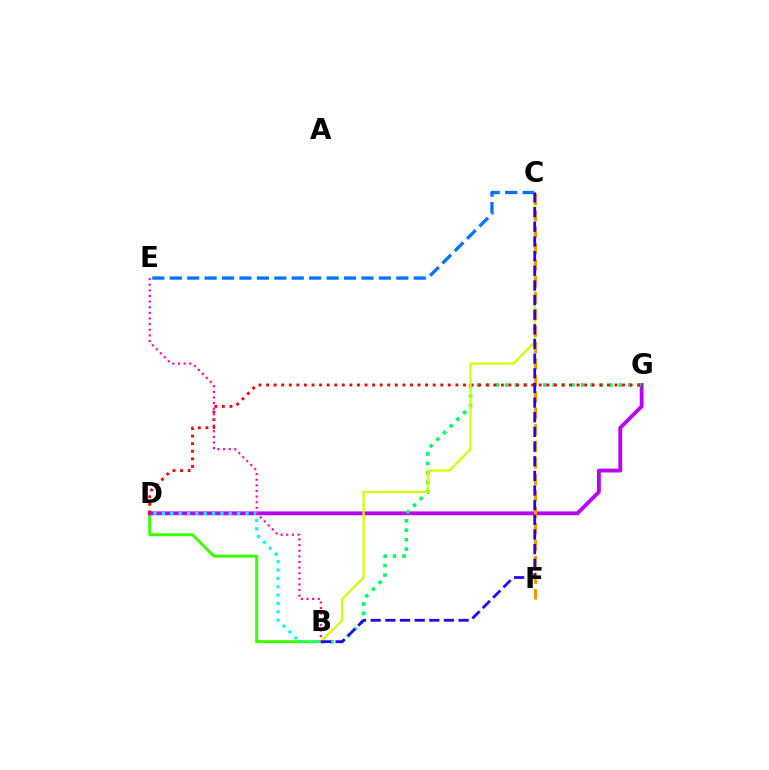{('B', 'D'): [{'color': '#3dff00', 'line_style': 'solid', 'thickness': 2.17}, {'color': '#00fff6', 'line_style': 'dotted', 'thickness': 2.27}], ('D', 'G'): [{'color': '#b900ff', 'line_style': 'solid', 'thickness': 2.77}, {'color': '#ff0000', 'line_style': 'dotted', 'thickness': 2.06}], ('B', 'G'): [{'color': '#00ff5c', 'line_style': 'dotted', 'thickness': 2.57}], ('C', 'E'): [{'color': '#0074ff', 'line_style': 'dashed', 'thickness': 2.37}], ('B', 'C'): [{'color': '#d1ff00', 'line_style': 'solid', 'thickness': 1.62}, {'color': '#2500ff', 'line_style': 'dashed', 'thickness': 1.99}], ('B', 'E'): [{'color': '#ff00ac', 'line_style': 'dotted', 'thickness': 1.53}], ('C', 'F'): [{'color': '#ff9400', 'line_style': 'dashed', 'thickness': 2.24}]}